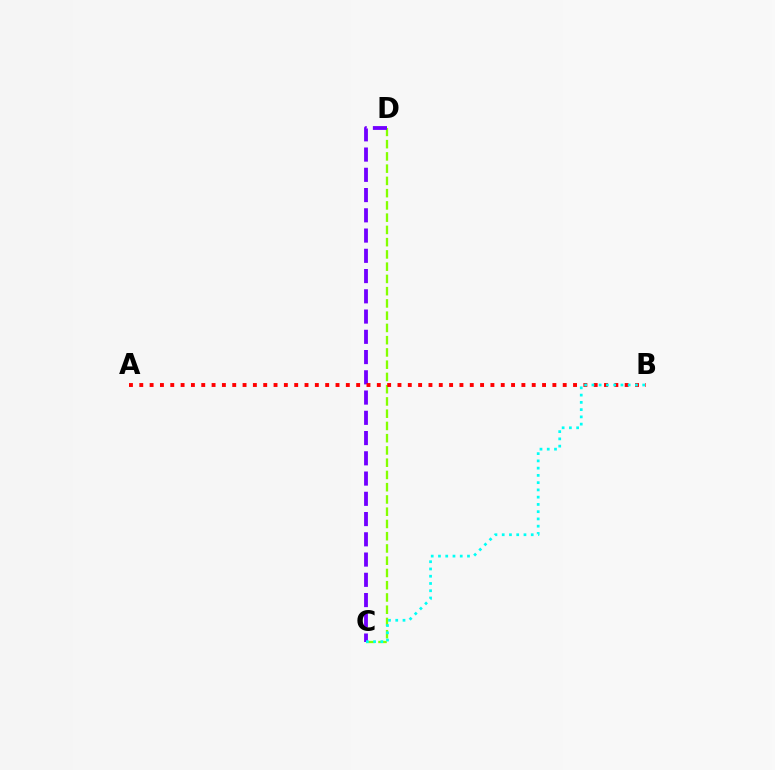{('C', 'D'): [{'color': '#84ff00', 'line_style': 'dashed', 'thickness': 1.66}, {'color': '#7200ff', 'line_style': 'dashed', 'thickness': 2.75}], ('A', 'B'): [{'color': '#ff0000', 'line_style': 'dotted', 'thickness': 2.81}], ('B', 'C'): [{'color': '#00fff6', 'line_style': 'dotted', 'thickness': 1.97}]}